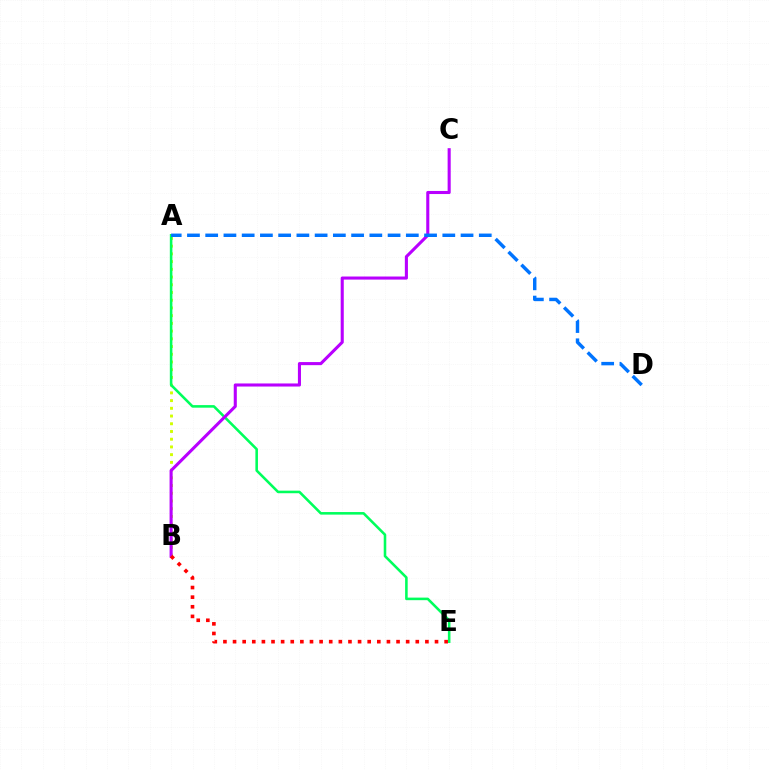{('A', 'B'): [{'color': '#d1ff00', 'line_style': 'dotted', 'thickness': 2.1}], ('A', 'E'): [{'color': '#00ff5c', 'line_style': 'solid', 'thickness': 1.85}], ('B', 'C'): [{'color': '#b900ff', 'line_style': 'solid', 'thickness': 2.22}], ('B', 'E'): [{'color': '#ff0000', 'line_style': 'dotted', 'thickness': 2.61}], ('A', 'D'): [{'color': '#0074ff', 'line_style': 'dashed', 'thickness': 2.48}]}